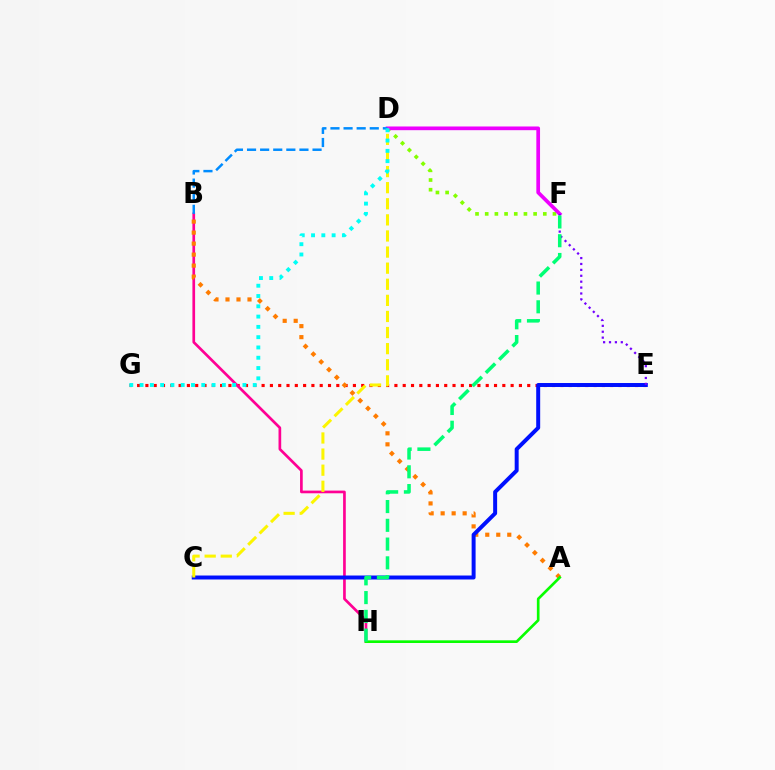{('D', 'F'): [{'color': '#84ff00', 'line_style': 'dotted', 'thickness': 2.63}, {'color': '#ee00ff', 'line_style': 'solid', 'thickness': 2.66}], ('E', 'G'): [{'color': '#ff0000', 'line_style': 'dotted', 'thickness': 2.26}], ('B', 'H'): [{'color': '#ff0094', 'line_style': 'solid', 'thickness': 1.93}], ('A', 'B'): [{'color': '#ff7c00', 'line_style': 'dotted', 'thickness': 2.99}], ('C', 'E'): [{'color': '#0010ff', 'line_style': 'solid', 'thickness': 2.86}], ('A', 'H'): [{'color': '#08ff00', 'line_style': 'solid', 'thickness': 1.92}], ('E', 'F'): [{'color': '#7200ff', 'line_style': 'dotted', 'thickness': 1.6}], ('F', 'H'): [{'color': '#00ff74', 'line_style': 'dashed', 'thickness': 2.55}], ('C', 'D'): [{'color': '#fcf500', 'line_style': 'dashed', 'thickness': 2.19}], ('B', 'D'): [{'color': '#008cff', 'line_style': 'dashed', 'thickness': 1.78}], ('D', 'G'): [{'color': '#00fff6', 'line_style': 'dotted', 'thickness': 2.8}]}